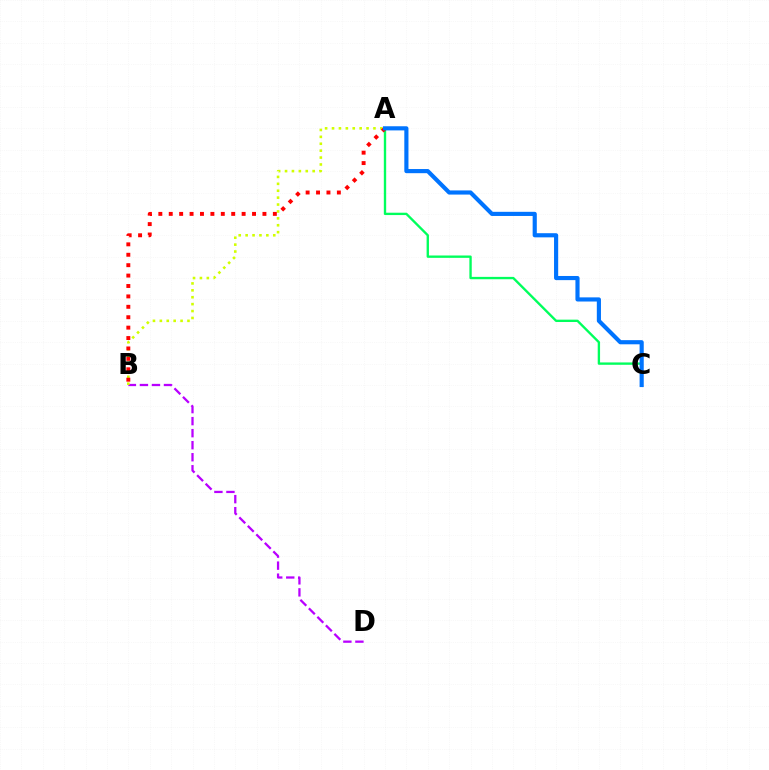{('A', 'C'): [{'color': '#00ff5c', 'line_style': 'solid', 'thickness': 1.7}, {'color': '#0074ff', 'line_style': 'solid', 'thickness': 2.99}], ('B', 'D'): [{'color': '#b900ff', 'line_style': 'dashed', 'thickness': 1.63}], ('A', 'B'): [{'color': '#d1ff00', 'line_style': 'dotted', 'thickness': 1.88}, {'color': '#ff0000', 'line_style': 'dotted', 'thickness': 2.83}]}